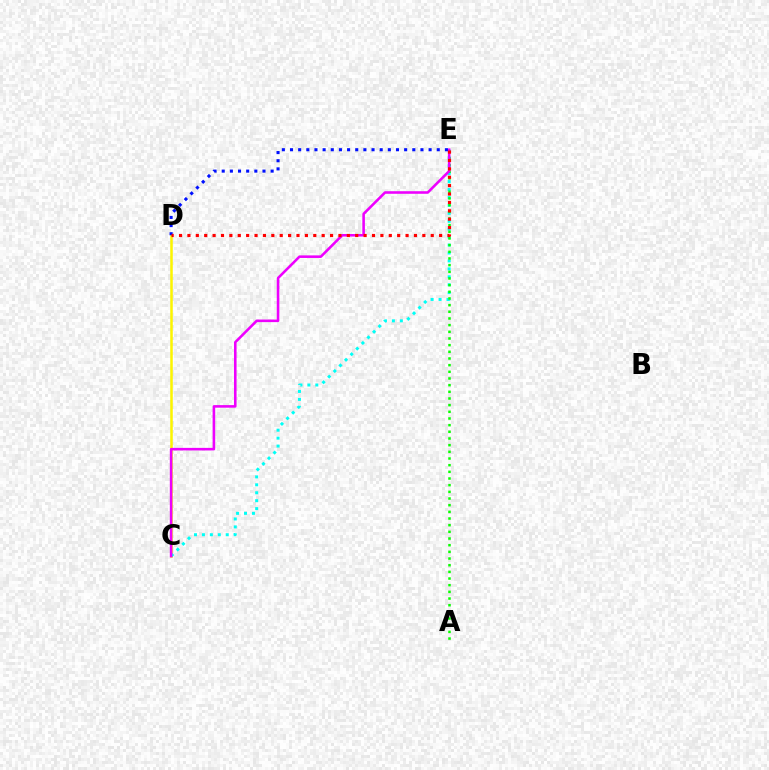{('C', 'D'): [{'color': '#fcf500', 'line_style': 'solid', 'thickness': 1.82}], ('C', 'E'): [{'color': '#00fff6', 'line_style': 'dotted', 'thickness': 2.16}, {'color': '#ee00ff', 'line_style': 'solid', 'thickness': 1.86}], ('A', 'E'): [{'color': '#08ff00', 'line_style': 'dotted', 'thickness': 1.81}], ('D', 'E'): [{'color': '#0010ff', 'line_style': 'dotted', 'thickness': 2.22}, {'color': '#ff0000', 'line_style': 'dotted', 'thickness': 2.28}]}